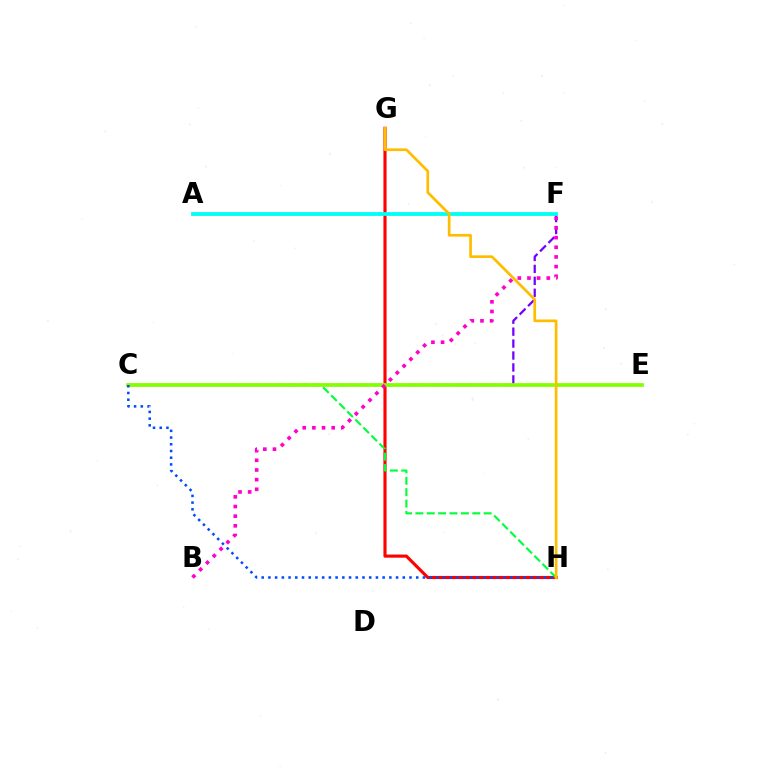{('G', 'H'): [{'color': '#ff0000', 'line_style': 'solid', 'thickness': 2.26}, {'color': '#ffbd00', 'line_style': 'solid', 'thickness': 1.94}], ('C', 'H'): [{'color': '#00ff39', 'line_style': 'dashed', 'thickness': 1.55}, {'color': '#004bff', 'line_style': 'dotted', 'thickness': 1.83}], ('C', 'F'): [{'color': '#7200ff', 'line_style': 'dashed', 'thickness': 1.62}], ('A', 'F'): [{'color': '#00fff6', 'line_style': 'solid', 'thickness': 2.74}], ('C', 'E'): [{'color': '#84ff00', 'line_style': 'solid', 'thickness': 2.68}], ('B', 'F'): [{'color': '#ff00cf', 'line_style': 'dotted', 'thickness': 2.62}]}